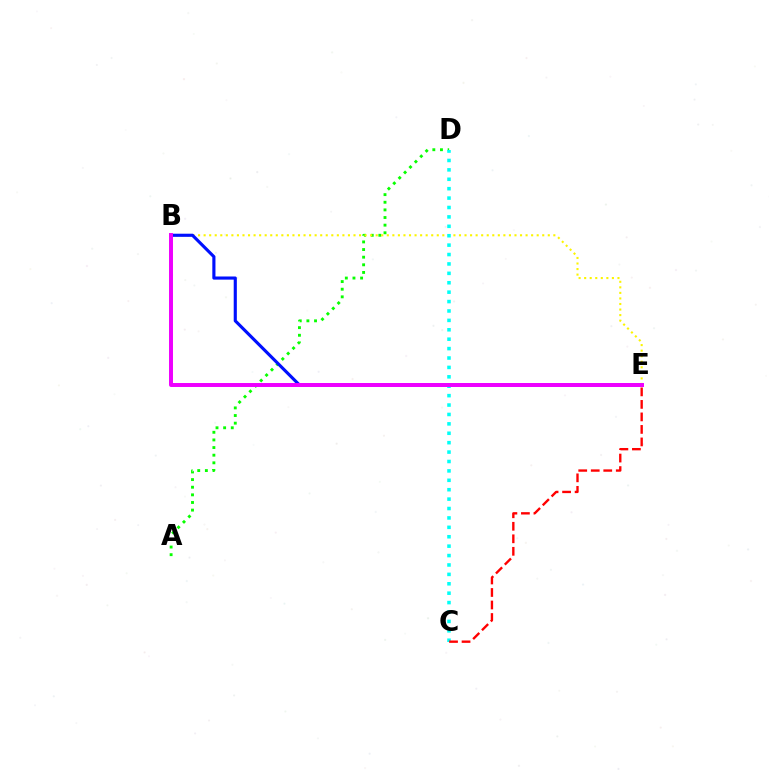{('A', 'D'): [{'color': '#08ff00', 'line_style': 'dotted', 'thickness': 2.07}], ('B', 'E'): [{'color': '#fcf500', 'line_style': 'dotted', 'thickness': 1.51}, {'color': '#0010ff', 'line_style': 'solid', 'thickness': 2.26}, {'color': '#ee00ff', 'line_style': 'solid', 'thickness': 2.85}], ('C', 'D'): [{'color': '#00fff6', 'line_style': 'dotted', 'thickness': 2.56}], ('C', 'E'): [{'color': '#ff0000', 'line_style': 'dashed', 'thickness': 1.7}]}